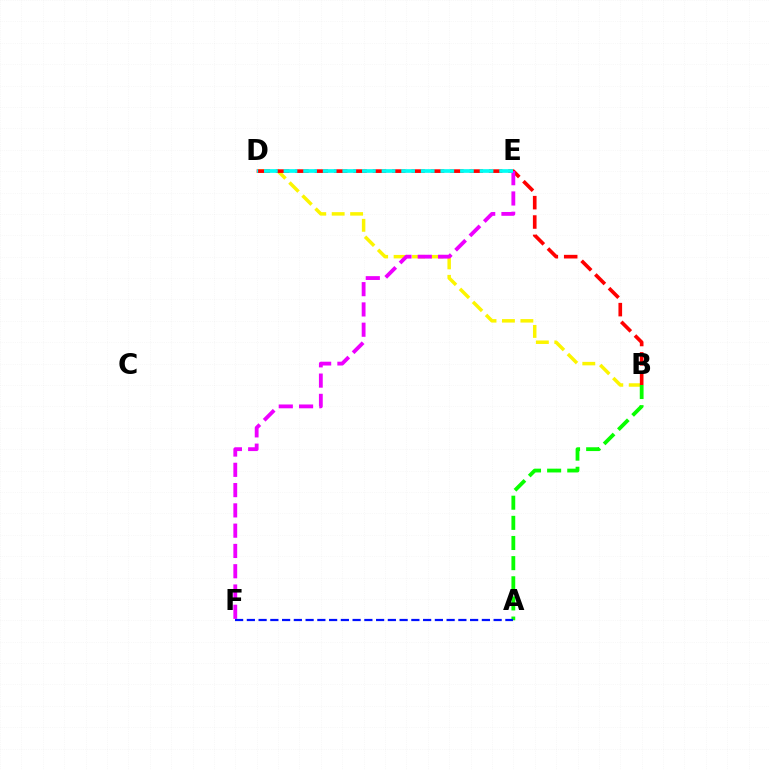{('B', 'D'): [{'color': '#fcf500', 'line_style': 'dashed', 'thickness': 2.5}, {'color': '#ff0000', 'line_style': 'dashed', 'thickness': 2.63}], ('E', 'F'): [{'color': '#ee00ff', 'line_style': 'dashed', 'thickness': 2.76}], ('D', 'E'): [{'color': '#00fff6', 'line_style': 'dashed', 'thickness': 2.66}], ('A', 'B'): [{'color': '#08ff00', 'line_style': 'dashed', 'thickness': 2.74}], ('A', 'F'): [{'color': '#0010ff', 'line_style': 'dashed', 'thickness': 1.6}]}